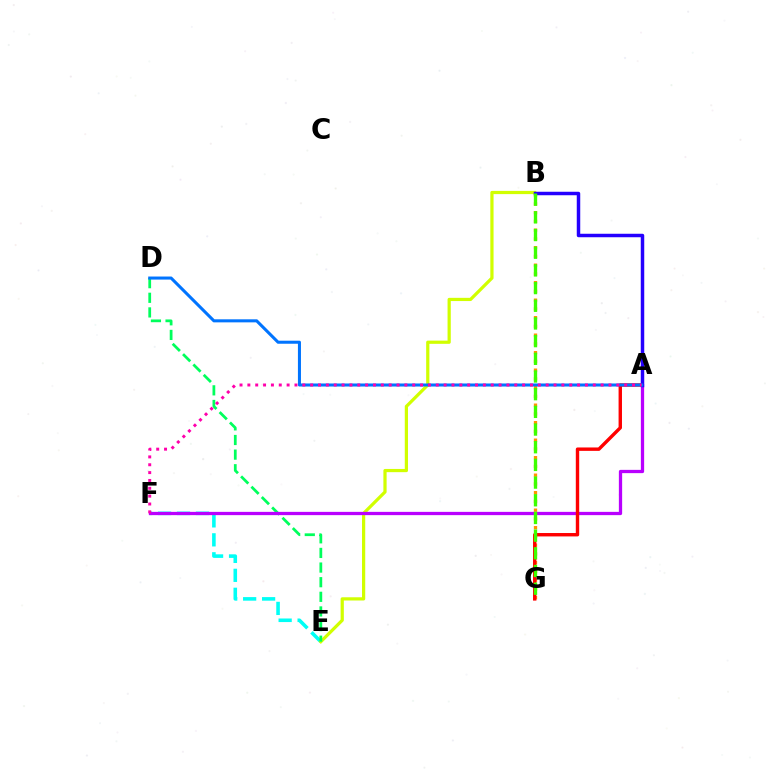{('E', 'F'): [{'color': '#00fff6', 'line_style': 'dashed', 'thickness': 2.58}], ('B', 'E'): [{'color': '#d1ff00', 'line_style': 'solid', 'thickness': 2.32}], ('D', 'E'): [{'color': '#00ff5c', 'line_style': 'dashed', 'thickness': 1.99}], ('B', 'G'): [{'color': '#ff9400', 'line_style': 'dotted', 'thickness': 2.38}, {'color': '#3dff00', 'line_style': 'dashed', 'thickness': 2.4}], ('A', 'F'): [{'color': '#b900ff', 'line_style': 'solid', 'thickness': 2.36}, {'color': '#ff00ac', 'line_style': 'dotted', 'thickness': 2.13}], ('A', 'G'): [{'color': '#ff0000', 'line_style': 'solid', 'thickness': 2.45}], ('A', 'B'): [{'color': '#2500ff', 'line_style': 'solid', 'thickness': 2.5}], ('A', 'D'): [{'color': '#0074ff', 'line_style': 'solid', 'thickness': 2.19}]}